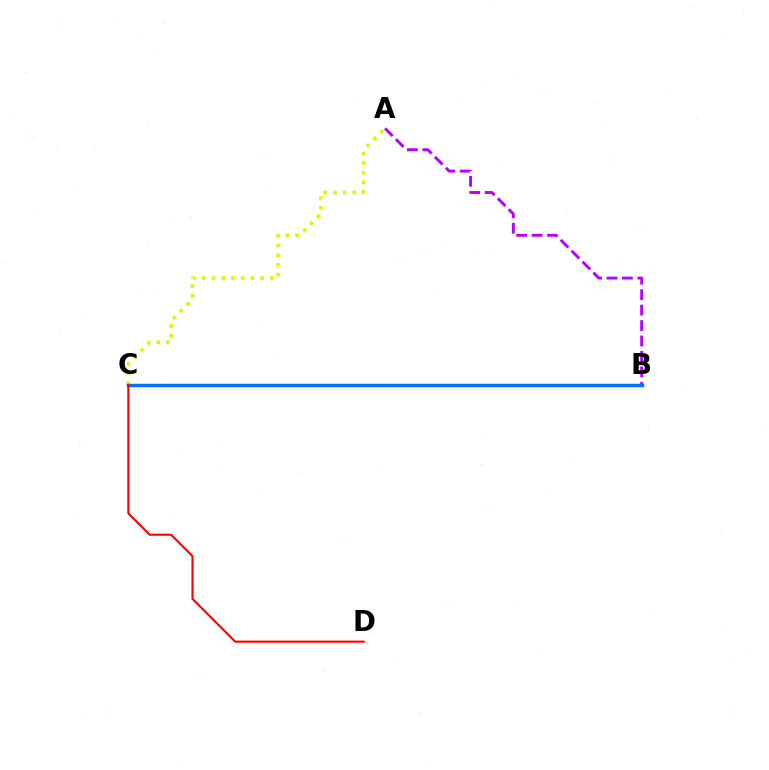{('A', 'C'): [{'color': '#d1ff00', 'line_style': 'dotted', 'thickness': 2.64}], ('B', 'C'): [{'color': '#00ff5c', 'line_style': 'dotted', 'thickness': 1.81}, {'color': '#0074ff', 'line_style': 'solid', 'thickness': 2.48}], ('A', 'B'): [{'color': '#b900ff', 'line_style': 'dashed', 'thickness': 2.1}], ('C', 'D'): [{'color': '#ff0000', 'line_style': 'solid', 'thickness': 1.53}]}